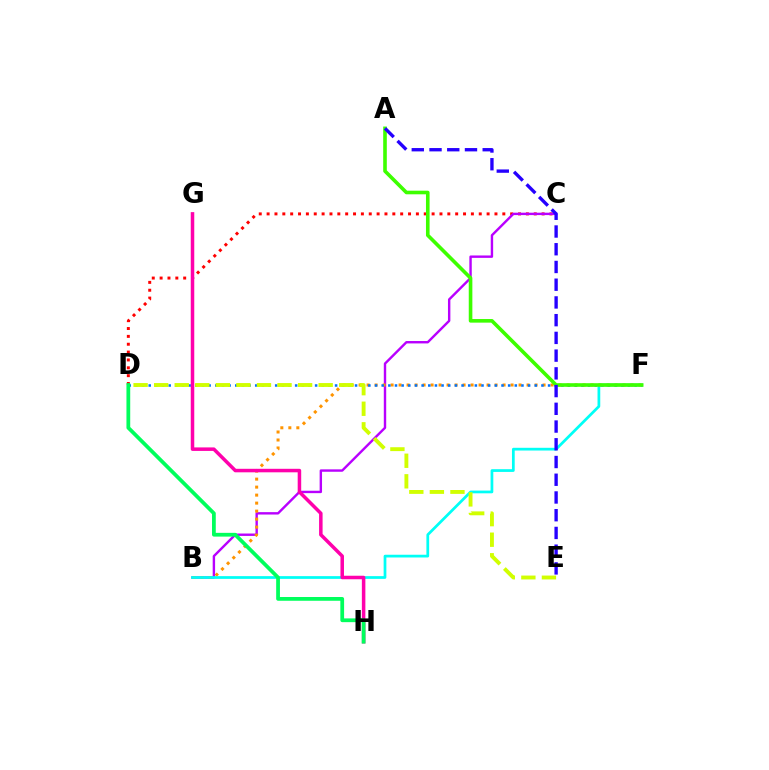{('C', 'D'): [{'color': '#ff0000', 'line_style': 'dotted', 'thickness': 2.13}], ('B', 'C'): [{'color': '#b900ff', 'line_style': 'solid', 'thickness': 1.73}], ('B', 'F'): [{'color': '#ff9400', 'line_style': 'dotted', 'thickness': 2.17}, {'color': '#00fff6', 'line_style': 'solid', 'thickness': 1.97}], ('D', 'F'): [{'color': '#0074ff', 'line_style': 'dotted', 'thickness': 1.81}], ('G', 'H'): [{'color': '#ff00ac', 'line_style': 'solid', 'thickness': 2.53}], ('D', 'E'): [{'color': '#d1ff00', 'line_style': 'dashed', 'thickness': 2.79}], ('A', 'F'): [{'color': '#3dff00', 'line_style': 'solid', 'thickness': 2.6}], ('D', 'H'): [{'color': '#00ff5c', 'line_style': 'solid', 'thickness': 2.71}], ('A', 'E'): [{'color': '#2500ff', 'line_style': 'dashed', 'thickness': 2.41}]}